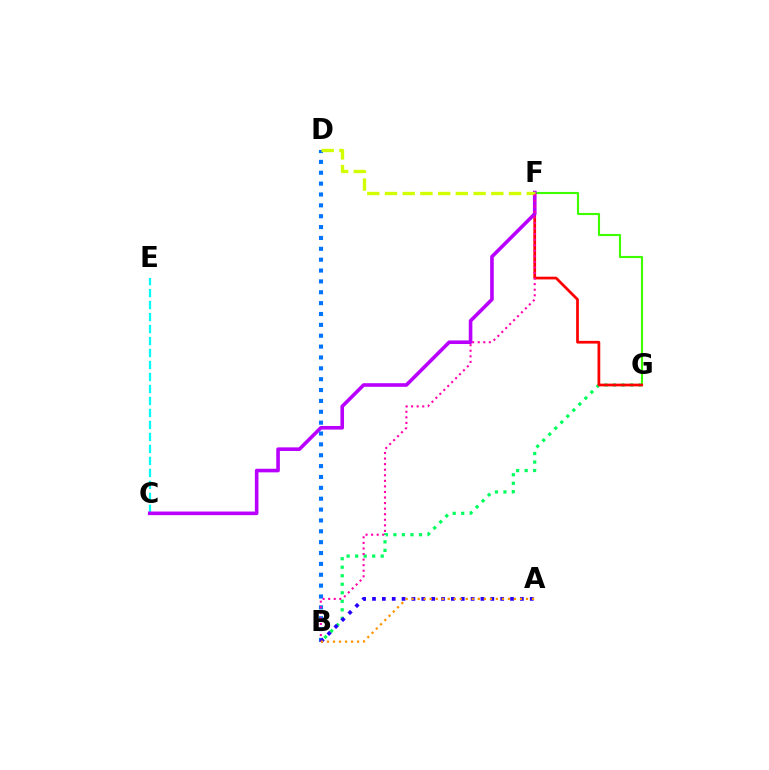{('C', 'E'): [{'color': '#00fff6', 'line_style': 'dashed', 'thickness': 1.63}], ('B', 'G'): [{'color': '#00ff5c', 'line_style': 'dotted', 'thickness': 2.31}], ('F', 'G'): [{'color': '#3dff00', 'line_style': 'solid', 'thickness': 1.53}, {'color': '#ff0000', 'line_style': 'solid', 'thickness': 1.96}], ('C', 'F'): [{'color': '#b900ff', 'line_style': 'solid', 'thickness': 2.6}], ('B', 'D'): [{'color': '#0074ff', 'line_style': 'dotted', 'thickness': 2.95}], ('D', 'F'): [{'color': '#d1ff00', 'line_style': 'dashed', 'thickness': 2.41}], ('B', 'F'): [{'color': '#ff00ac', 'line_style': 'dotted', 'thickness': 1.51}], ('A', 'B'): [{'color': '#2500ff', 'line_style': 'dotted', 'thickness': 2.68}, {'color': '#ff9400', 'line_style': 'dotted', 'thickness': 1.64}]}